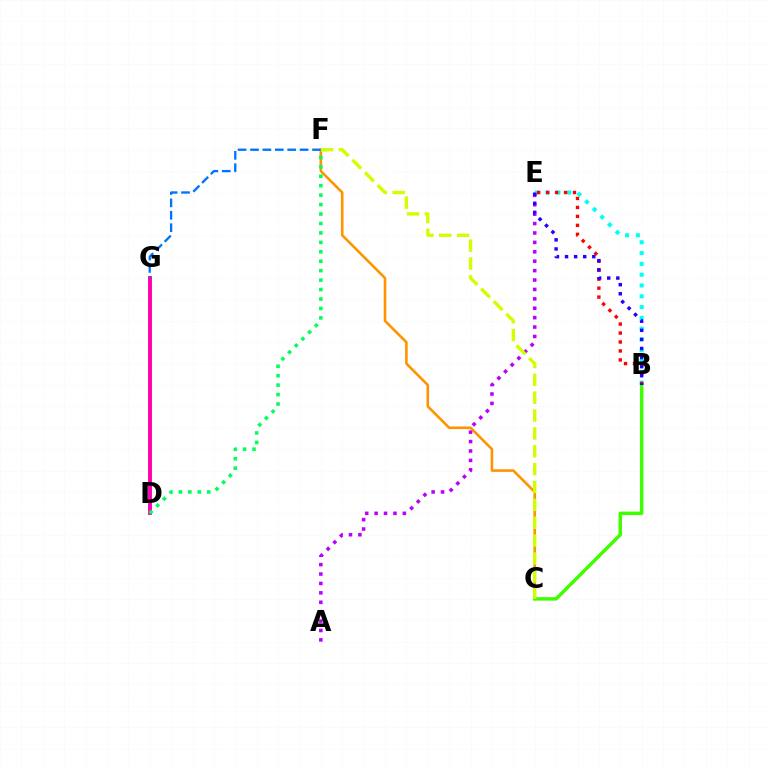{('C', 'F'): [{'color': '#ff9400', 'line_style': 'solid', 'thickness': 1.88}, {'color': '#d1ff00', 'line_style': 'dashed', 'thickness': 2.43}], ('D', 'G'): [{'color': '#ff00ac', 'line_style': 'solid', 'thickness': 2.81}], ('D', 'F'): [{'color': '#00ff5c', 'line_style': 'dotted', 'thickness': 2.57}], ('F', 'G'): [{'color': '#0074ff', 'line_style': 'dashed', 'thickness': 1.68}], ('B', 'E'): [{'color': '#00fff6', 'line_style': 'dotted', 'thickness': 2.93}, {'color': '#ff0000', 'line_style': 'dotted', 'thickness': 2.43}, {'color': '#2500ff', 'line_style': 'dotted', 'thickness': 2.47}], ('A', 'E'): [{'color': '#b900ff', 'line_style': 'dotted', 'thickness': 2.56}], ('B', 'C'): [{'color': '#3dff00', 'line_style': 'solid', 'thickness': 2.48}]}